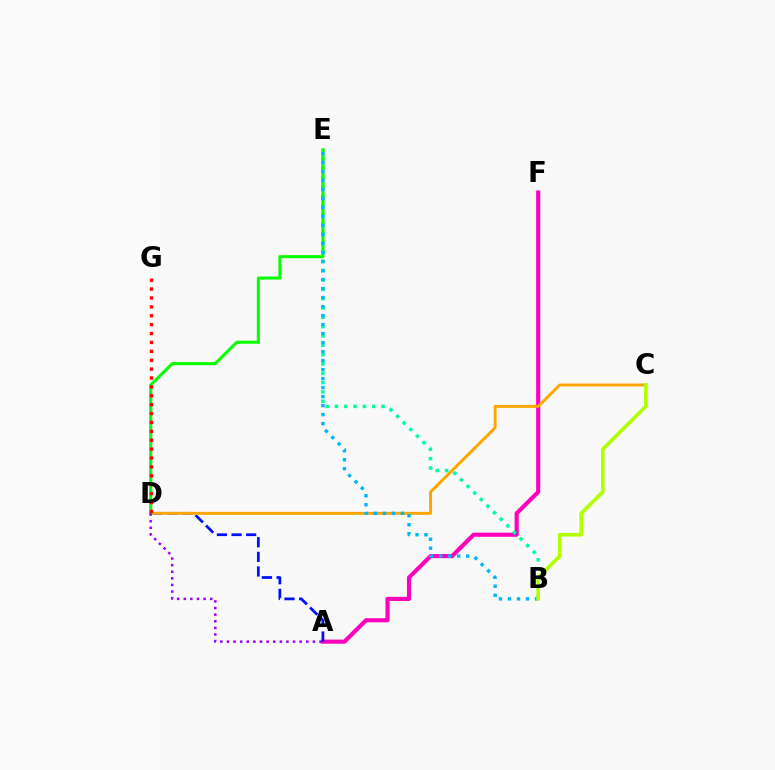{('A', 'F'): [{'color': '#ff00bd', 'line_style': 'solid', 'thickness': 2.96}], ('A', 'D'): [{'color': '#0010ff', 'line_style': 'dashed', 'thickness': 1.99}, {'color': '#9b00ff', 'line_style': 'dotted', 'thickness': 1.8}], ('C', 'D'): [{'color': '#ffa500', 'line_style': 'solid', 'thickness': 2.11}], ('B', 'E'): [{'color': '#00ff9d', 'line_style': 'dotted', 'thickness': 2.53}, {'color': '#00b5ff', 'line_style': 'dotted', 'thickness': 2.45}], ('D', 'E'): [{'color': '#08ff00', 'line_style': 'solid', 'thickness': 2.2}], ('D', 'G'): [{'color': '#ff0000', 'line_style': 'dotted', 'thickness': 2.42}], ('B', 'C'): [{'color': '#b3ff00', 'line_style': 'solid', 'thickness': 2.61}]}